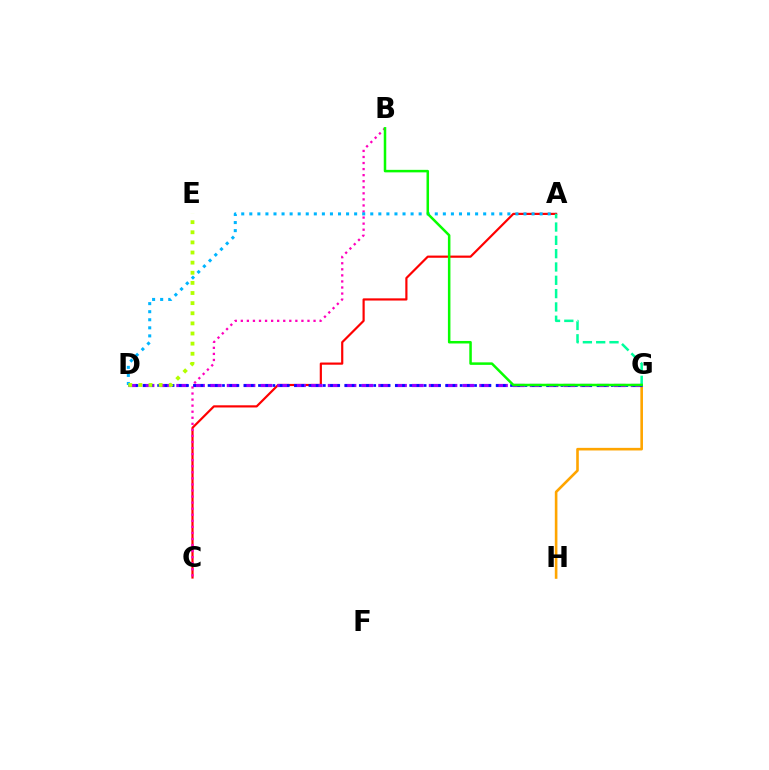{('G', 'H'): [{'color': '#ffa500', 'line_style': 'solid', 'thickness': 1.88}], ('A', 'C'): [{'color': '#ff0000', 'line_style': 'solid', 'thickness': 1.57}], ('D', 'G'): [{'color': '#9b00ff', 'line_style': 'dashed', 'thickness': 2.29}, {'color': '#0010ff', 'line_style': 'dotted', 'thickness': 1.96}], ('B', 'C'): [{'color': '#ff00bd', 'line_style': 'dotted', 'thickness': 1.65}], ('A', 'D'): [{'color': '#00b5ff', 'line_style': 'dotted', 'thickness': 2.19}], ('A', 'G'): [{'color': '#00ff9d', 'line_style': 'dashed', 'thickness': 1.81}], ('D', 'E'): [{'color': '#b3ff00', 'line_style': 'dotted', 'thickness': 2.75}], ('B', 'G'): [{'color': '#08ff00', 'line_style': 'solid', 'thickness': 1.81}]}